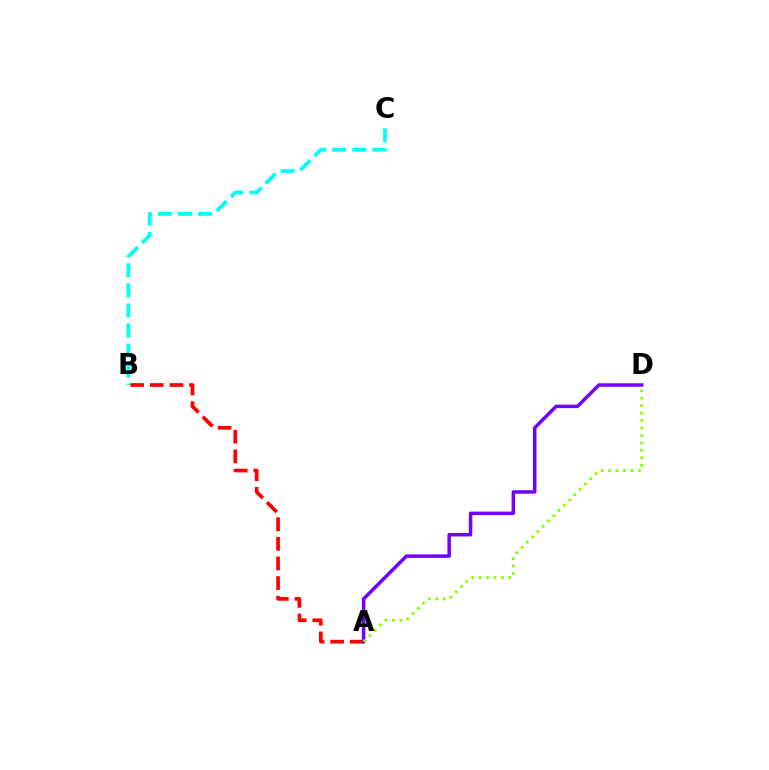{('B', 'C'): [{'color': '#00fff6', 'line_style': 'dashed', 'thickness': 2.73}], ('A', 'B'): [{'color': '#ff0000', 'line_style': 'dashed', 'thickness': 2.66}], ('A', 'D'): [{'color': '#7200ff', 'line_style': 'solid', 'thickness': 2.5}, {'color': '#84ff00', 'line_style': 'dotted', 'thickness': 2.03}]}